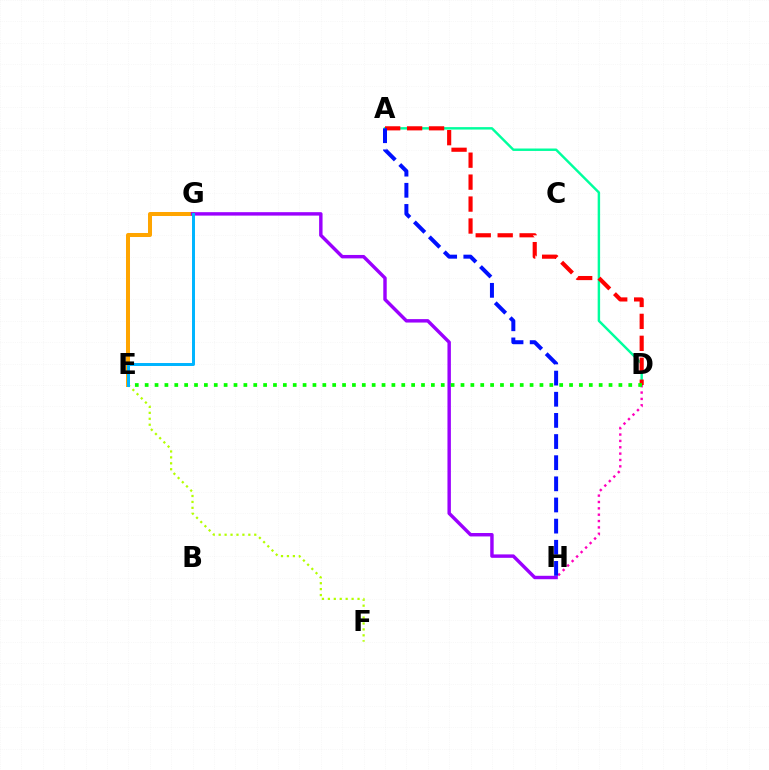{('A', 'D'): [{'color': '#00ff9d', 'line_style': 'solid', 'thickness': 1.76}, {'color': '#ff0000', 'line_style': 'dashed', 'thickness': 2.98}], ('E', 'F'): [{'color': '#b3ff00', 'line_style': 'dotted', 'thickness': 1.61}], ('E', 'G'): [{'color': '#ffa500', 'line_style': 'solid', 'thickness': 2.88}, {'color': '#00b5ff', 'line_style': 'solid', 'thickness': 2.14}], ('D', 'H'): [{'color': '#ff00bd', 'line_style': 'dotted', 'thickness': 1.73}], ('G', 'H'): [{'color': '#9b00ff', 'line_style': 'solid', 'thickness': 2.47}], ('D', 'E'): [{'color': '#08ff00', 'line_style': 'dotted', 'thickness': 2.68}], ('A', 'H'): [{'color': '#0010ff', 'line_style': 'dashed', 'thickness': 2.87}]}